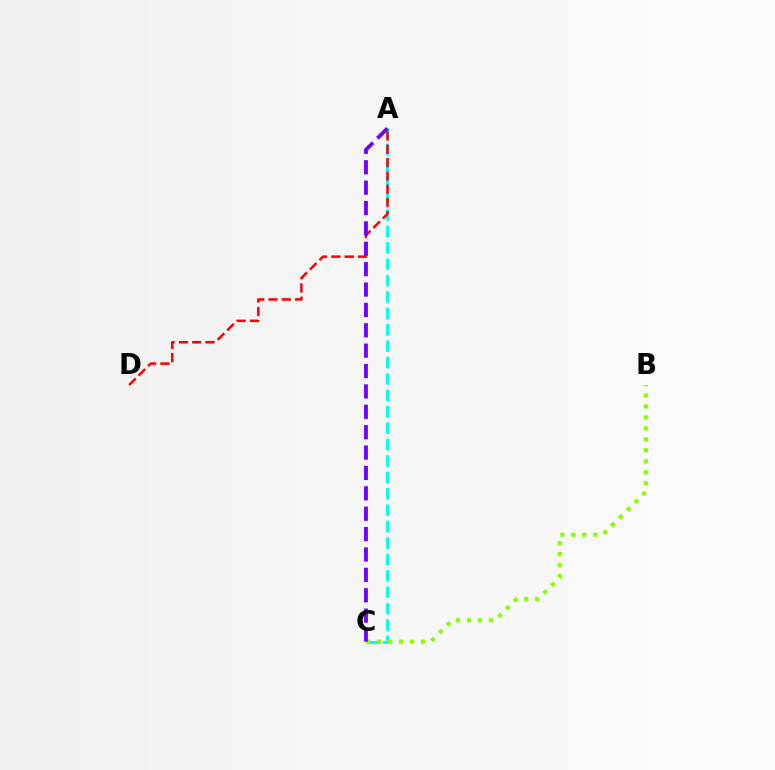{('A', 'C'): [{'color': '#00fff6', 'line_style': 'dashed', 'thickness': 2.23}, {'color': '#7200ff', 'line_style': 'dashed', 'thickness': 2.77}], ('B', 'C'): [{'color': '#84ff00', 'line_style': 'dotted', 'thickness': 2.98}], ('A', 'D'): [{'color': '#ff0000', 'line_style': 'dashed', 'thickness': 1.81}]}